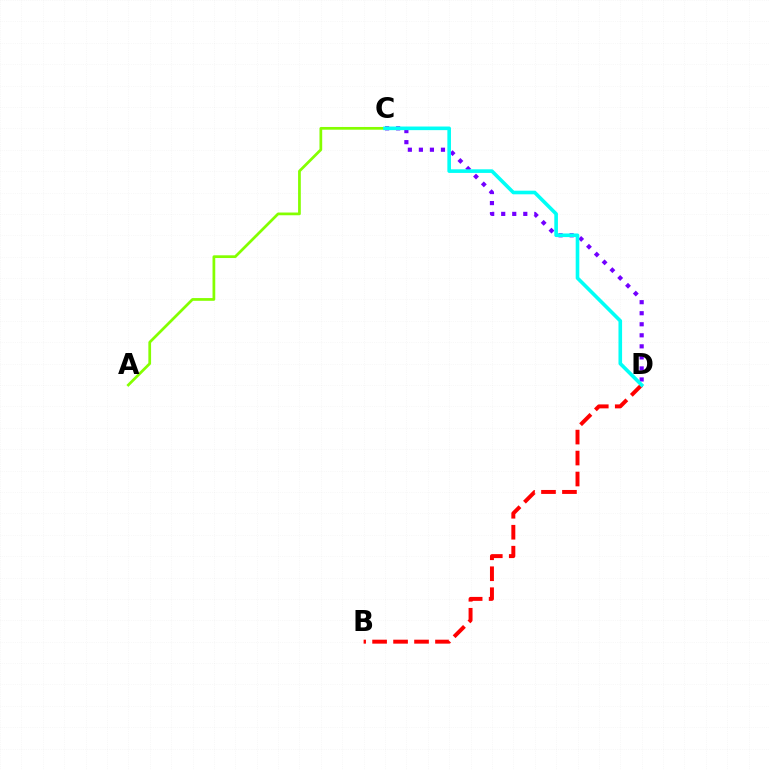{('C', 'D'): [{'color': '#7200ff', 'line_style': 'dotted', 'thickness': 3.0}, {'color': '#00fff6', 'line_style': 'solid', 'thickness': 2.6}], ('B', 'D'): [{'color': '#ff0000', 'line_style': 'dashed', 'thickness': 2.85}], ('A', 'C'): [{'color': '#84ff00', 'line_style': 'solid', 'thickness': 1.97}]}